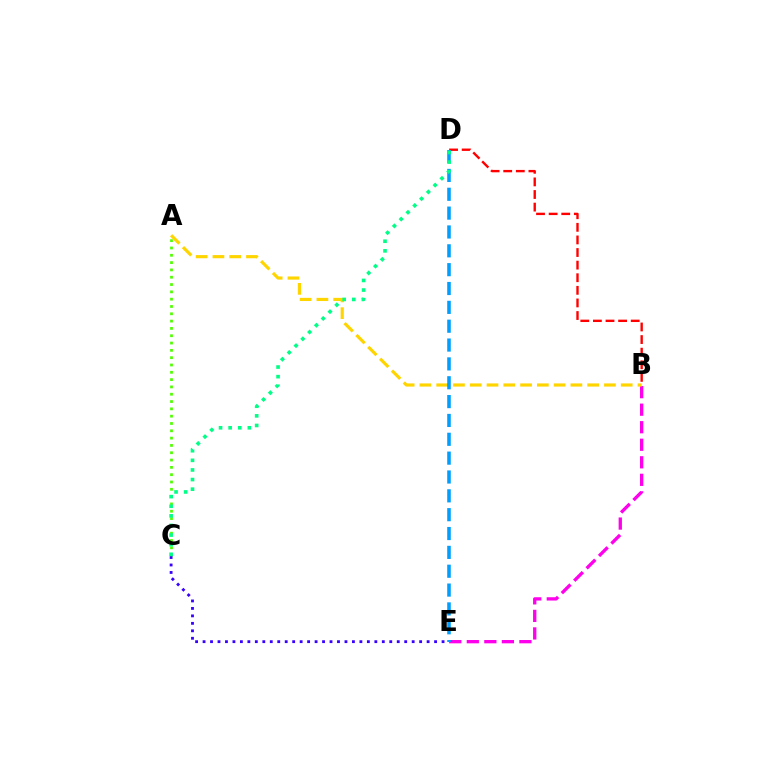{('A', 'C'): [{'color': '#4fff00', 'line_style': 'dotted', 'thickness': 1.99}], ('B', 'D'): [{'color': '#ff0000', 'line_style': 'dashed', 'thickness': 1.71}], ('B', 'E'): [{'color': '#ff00ed', 'line_style': 'dashed', 'thickness': 2.38}], ('A', 'B'): [{'color': '#ffd500', 'line_style': 'dashed', 'thickness': 2.28}], ('C', 'E'): [{'color': '#3700ff', 'line_style': 'dotted', 'thickness': 2.03}], ('D', 'E'): [{'color': '#009eff', 'line_style': 'dashed', 'thickness': 2.56}], ('C', 'D'): [{'color': '#00ff86', 'line_style': 'dotted', 'thickness': 2.61}]}